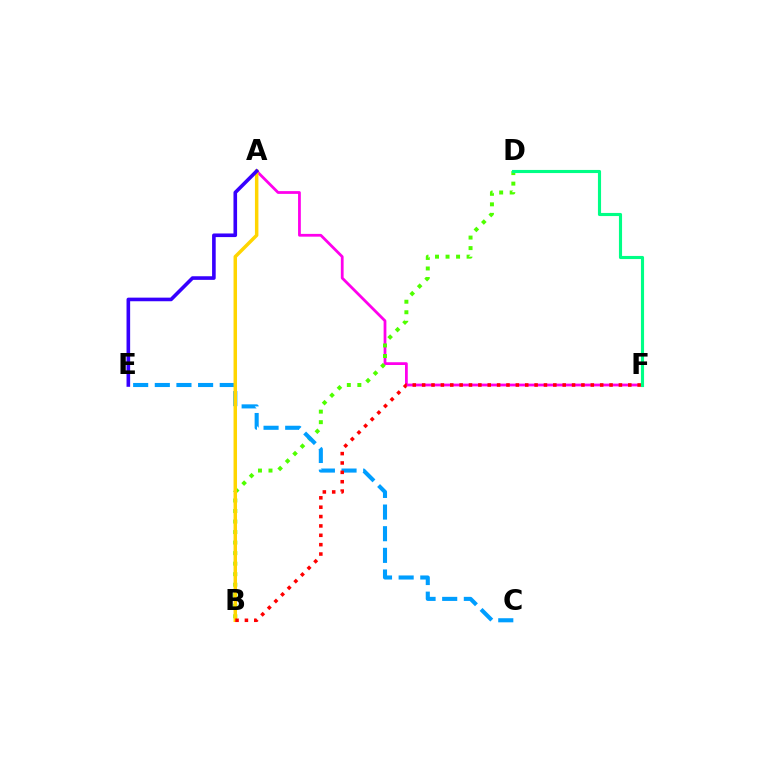{('A', 'F'): [{'color': '#ff00ed', 'line_style': 'solid', 'thickness': 2.0}], ('B', 'D'): [{'color': '#4fff00', 'line_style': 'dotted', 'thickness': 2.86}], ('C', 'E'): [{'color': '#009eff', 'line_style': 'dashed', 'thickness': 2.94}], ('A', 'B'): [{'color': '#ffd500', 'line_style': 'solid', 'thickness': 2.5}], ('A', 'E'): [{'color': '#3700ff', 'line_style': 'solid', 'thickness': 2.6}], ('B', 'F'): [{'color': '#ff0000', 'line_style': 'dotted', 'thickness': 2.55}], ('D', 'F'): [{'color': '#00ff86', 'line_style': 'solid', 'thickness': 2.24}]}